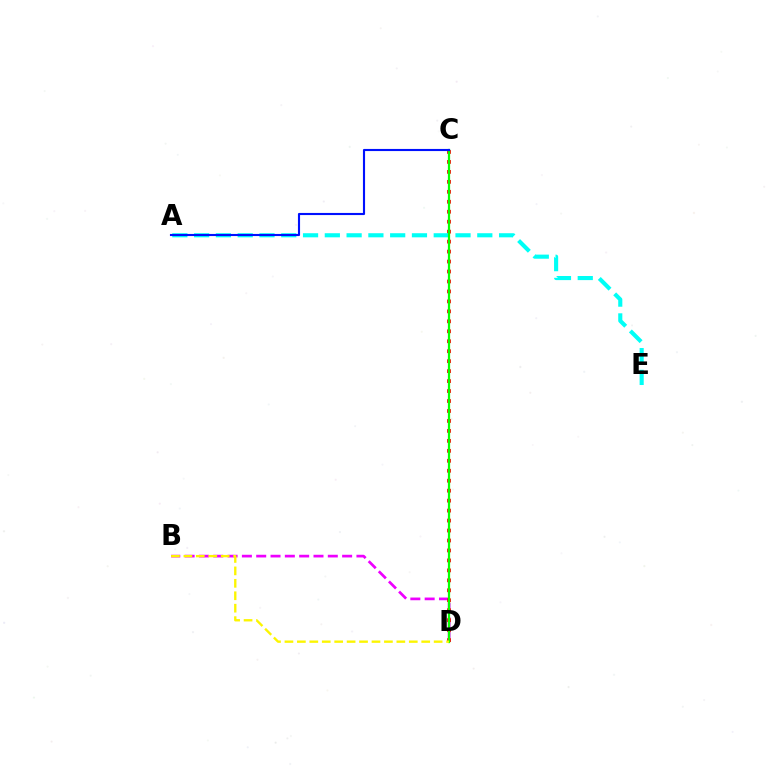{('B', 'D'): [{'color': '#ee00ff', 'line_style': 'dashed', 'thickness': 1.95}, {'color': '#fcf500', 'line_style': 'dashed', 'thickness': 1.69}], ('C', 'D'): [{'color': '#ff0000', 'line_style': 'dotted', 'thickness': 2.71}, {'color': '#08ff00', 'line_style': 'solid', 'thickness': 1.61}], ('A', 'E'): [{'color': '#00fff6', 'line_style': 'dashed', 'thickness': 2.96}], ('A', 'C'): [{'color': '#0010ff', 'line_style': 'solid', 'thickness': 1.53}]}